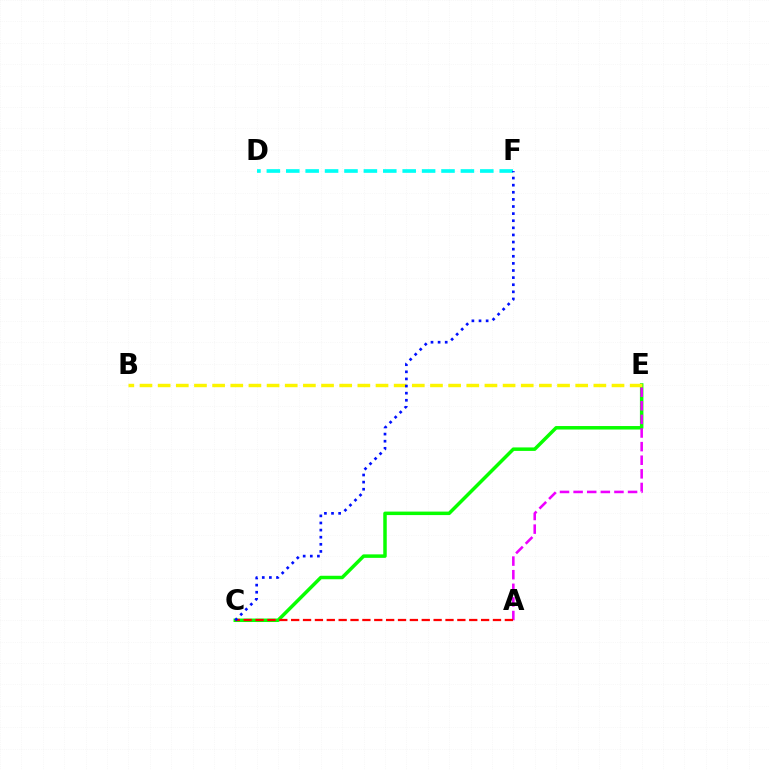{('C', 'E'): [{'color': '#08ff00', 'line_style': 'solid', 'thickness': 2.51}], ('A', 'E'): [{'color': '#ee00ff', 'line_style': 'dashed', 'thickness': 1.85}], ('A', 'C'): [{'color': '#ff0000', 'line_style': 'dashed', 'thickness': 1.61}], ('B', 'E'): [{'color': '#fcf500', 'line_style': 'dashed', 'thickness': 2.47}], ('D', 'F'): [{'color': '#00fff6', 'line_style': 'dashed', 'thickness': 2.64}], ('C', 'F'): [{'color': '#0010ff', 'line_style': 'dotted', 'thickness': 1.93}]}